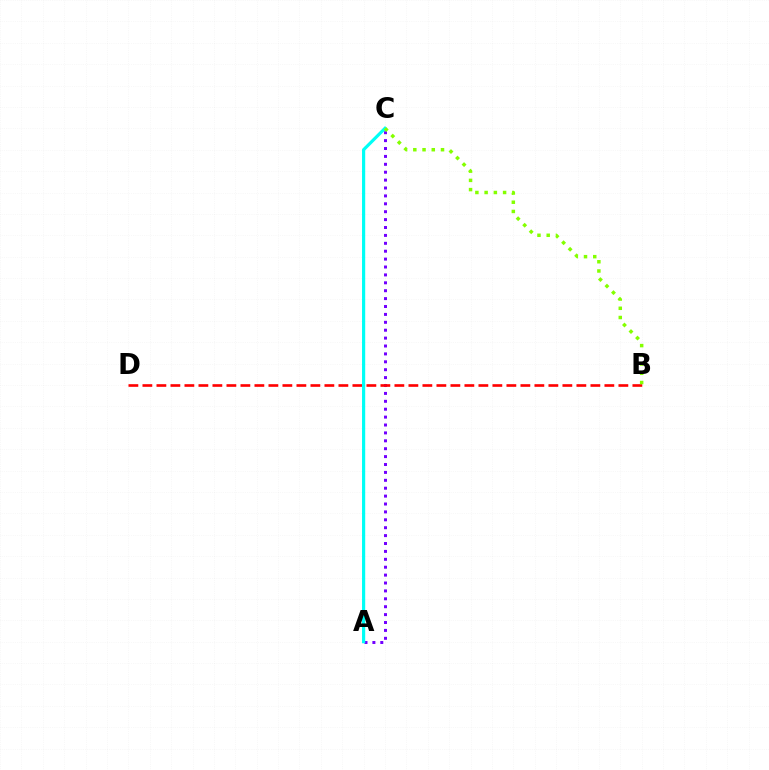{('A', 'C'): [{'color': '#7200ff', 'line_style': 'dotted', 'thickness': 2.15}, {'color': '#00fff6', 'line_style': 'solid', 'thickness': 2.29}], ('B', 'D'): [{'color': '#ff0000', 'line_style': 'dashed', 'thickness': 1.9}], ('B', 'C'): [{'color': '#84ff00', 'line_style': 'dotted', 'thickness': 2.51}]}